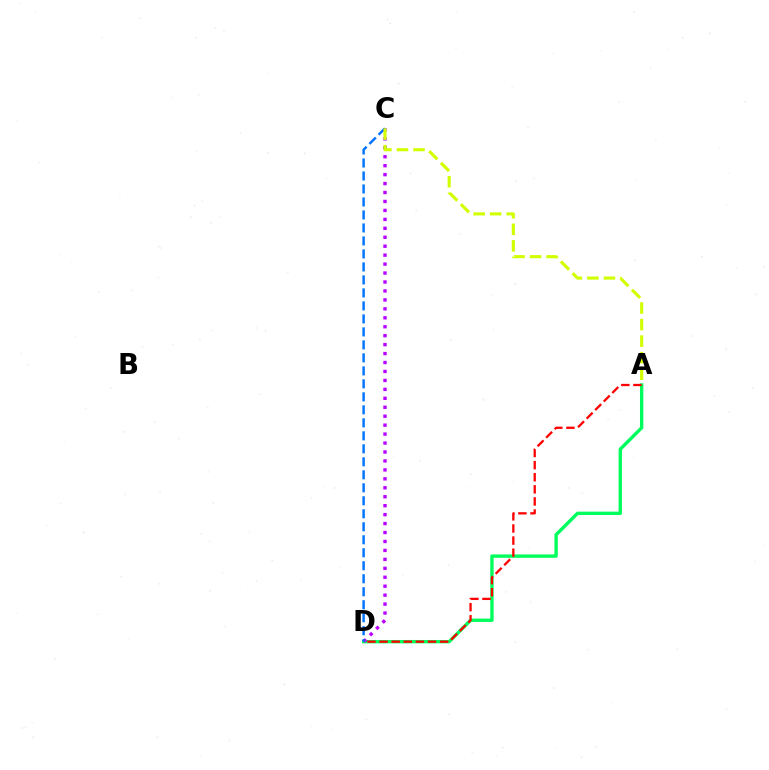{('A', 'D'): [{'color': '#00ff5c', 'line_style': 'solid', 'thickness': 2.44}, {'color': '#ff0000', 'line_style': 'dashed', 'thickness': 1.64}], ('C', 'D'): [{'color': '#b900ff', 'line_style': 'dotted', 'thickness': 2.43}, {'color': '#0074ff', 'line_style': 'dashed', 'thickness': 1.77}], ('A', 'C'): [{'color': '#d1ff00', 'line_style': 'dashed', 'thickness': 2.25}]}